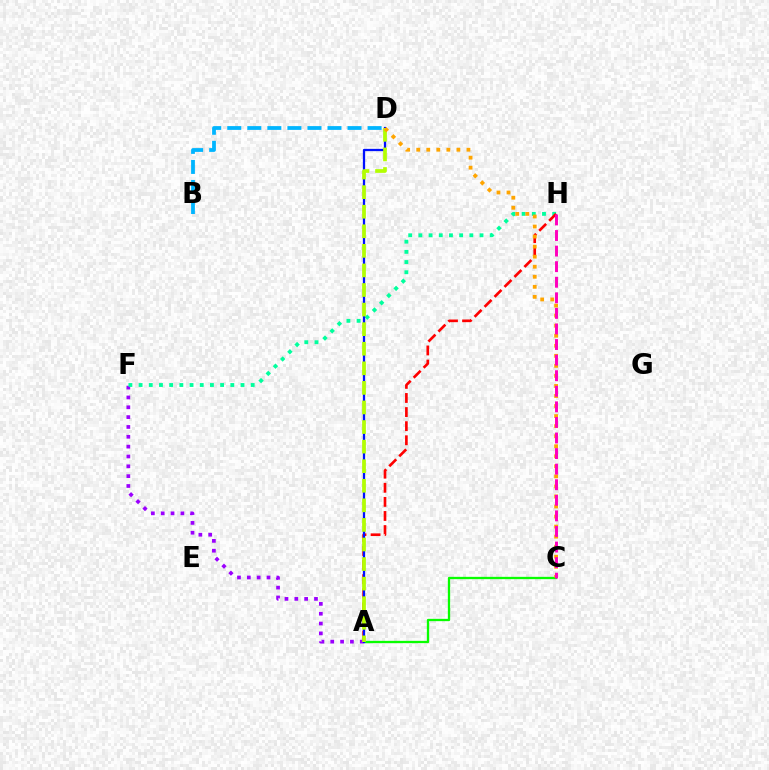{('A', 'C'): [{'color': '#08ff00', 'line_style': 'solid', 'thickness': 1.66}], ('A', 'F'): [{'color': '#9b00ff', 'line_style': 'dotted', 'thickness': 2.67}], ('F', 'H'): [{'color': '#00ff9d', 'line_style': 'dotted', 'thickness': 2.77}], ('A', 'H'): [{'color': '#ff0000', 'line_style': 'dashed', 'thickness': 1.91}], ('A', 'D'): [{'color': '#0010ff', 'line_style': 'solid', 'thickness': 1.64}, {'color': '#b3ff00', 'line_style': 'dashed', 'thickness': 2.66}], ('C', 'D'): [{'color': '#ffa500', 'line_style': 'dotted', 'thickness': 2.73}], ('B', 'D'): [{'color': '#00b5ff', 'line_style': 'dashed', 'thickness': 2.72}], ('C', 'H'): [{'color': '#ff00bd', 'line_style': 'dashed', 'thickness': 2.12}]}